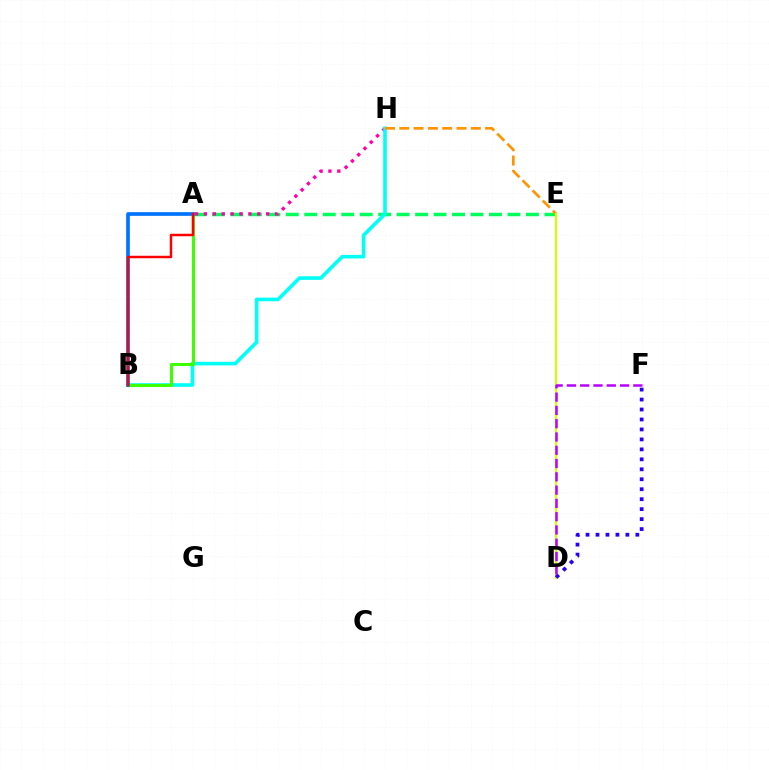{('A', 'E'): [{'color': '#00ff5c', 'line_style': 'dashed', 'thickness': 2.51}], ('A', 'H'): [{'color': '#ff00ac', 'line_style': 'dotted', 'thickness': 2.41}], ('B', 'H'): [{'color': '#00fff6', 'line_style': 'solid', 'thickness': 2.59}], ('A', 'B'): [{'color': '#3dff00', 'line_style': 'solid', 'thickness': 2.23}, {'color': '#0074ff', 'line_style': 'solid', 'thickness': 2.66}, {'color': '#ff0000', 'line_style': 'solid', 'thickness': 1.78}], ('E', 'H'): [{'color': '#ff9400', 'line_style': 'dashed', 'thickness': 1.94}], ('D', 'E'): [{'color': '#d1ff00', 'line_style': 'solid', 'thickness': 1.58}], ('D', 'F'): [{'color': '#2500ff', 'line_style': 'dotted', 'thickness': 2.71}, {'color': '#b900ff', 'line_style': 'dashed', 'thickness': 1.8}]}